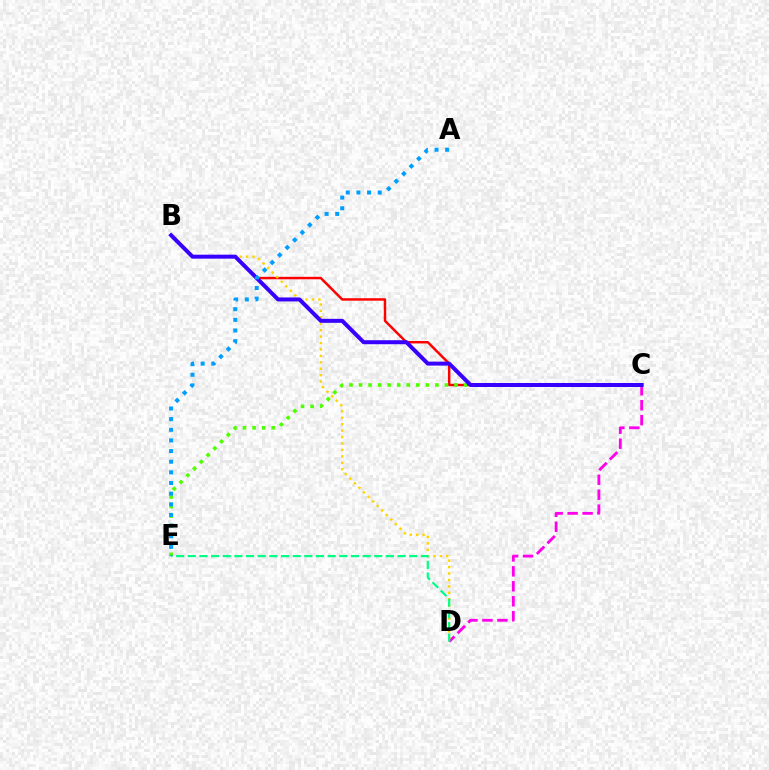{('B', 'C'): [{'color': '#ff0000', 'line_style': 'solid', 'thickness': 1.76}, {'color': '#3700ff', 'line_style': 'solid', 'thickness': 2.87}], ('C', 'E'): [{'color': '#4fff00', 'line_style': 'dotted', 'thickness': 2.59}], ('C', 'D'): [{'color': '#ff00ed', 'line_style': 'dashed', 'thickness': 2.03}], ('B', 'D'): [{'color': '#ffd500', 'line_style': 'dotted', 'thickness': 1.75}], ('D', 'E'): [{'color': '#00ff86', 'line_style': 'dashed', 'thickness': 1.58}], ('A', 'E'): [{'color': '#009eff', 'line_style': 'dotted', 'thickness': 2.89}]}